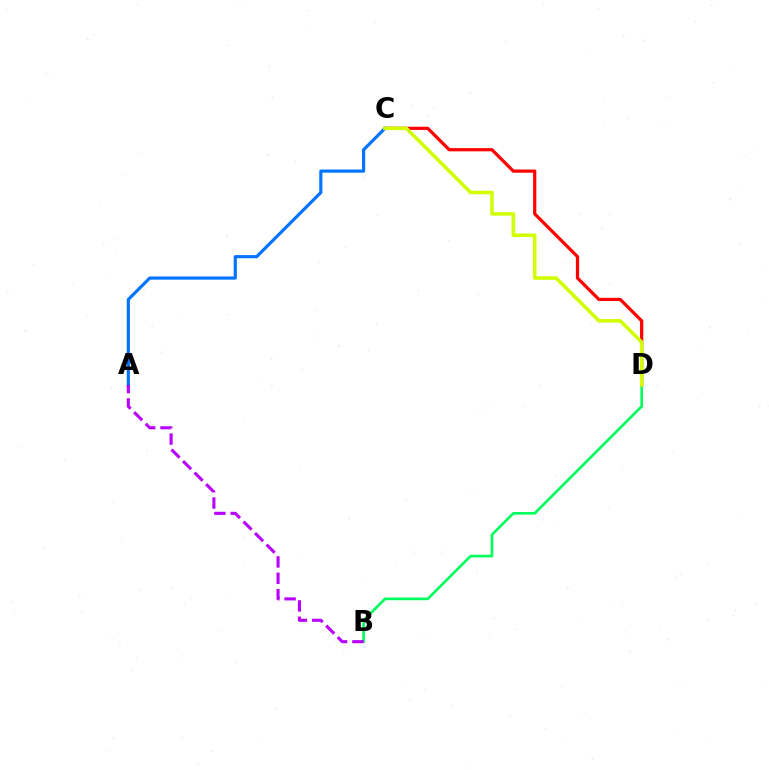{('C', 'D'): [{'color': '#ff0000', 'line_style': 'solid', 'thickness': 2.32}, {'color': '#d1ff00', 'line_style': 'solid', 'thickness': 2.56}], ('B', 'D'): [{'color': '#00ff5c', 'line_style': 'solid', 'thickness': 1.91}], ('A', 'C'): [{'color': '#0074ff', 'line_style': 'solid', 'thickness': 2.27}], ('A', 'B'): [{'color': '#b900ff', 'line_style': 'dashed', 'thickness': 2.22}]}